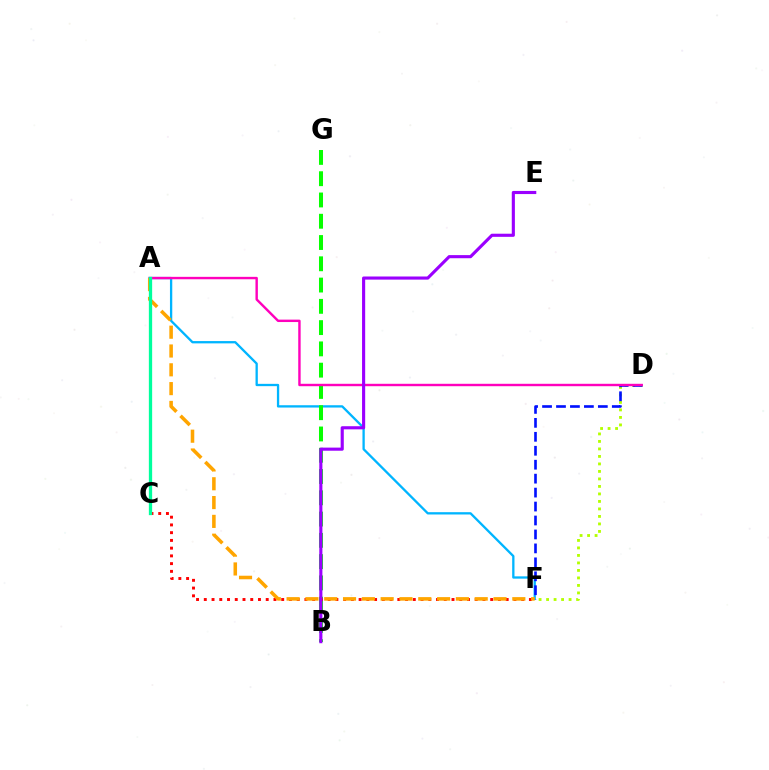{('A', 'F'): [{'color': '#00b5ff', 'line_style': 'solid', 'thickness': 1.66}, {'color': '#ffa500', 'line_style': 'dashed', 'thickness': 2.56}], ('D', 'F'): [{'color': '#b3ff00', 'line_style': 'dotted', 'thickness': 2.04}, {'color': '#0010ff', 'line_style': 'dashed', 'thickness': 1.89}], ('B', 'G'): [{'color': '#08ff00', 'line_style': 'dashed', 'thickness': 2.89}], ('A', 'D'): [{'color': '#ff00bd', 'line_style': 'solid', 'thickness': 1.74}], ('C', 'F'): [{'color': '#ff0000', 'line_style': 'dotted', 'thickness': 2.1}], ('B', 'E'): [{'color': '#9b00ff', 'line_style': 'solid', 'thickness': 2.25}], ('A', 'C'): [{'color': '#00ff9d', 'line_style': 'solid', 'thickness': 2.37}]}